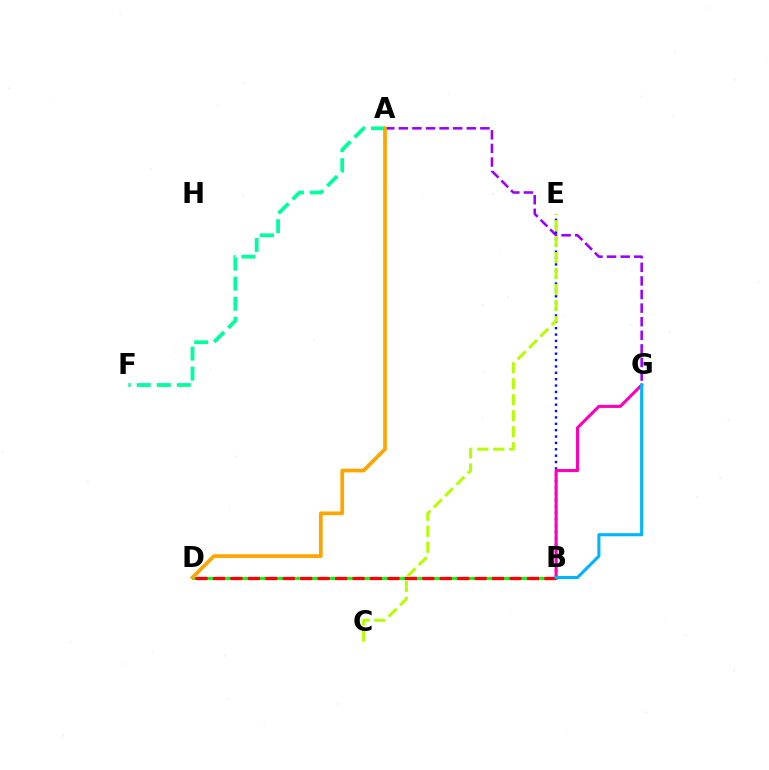{('A', 'F'): [{'color': '#00ff9d', 'line_style': 'dashed', 'thickness': 2.72}], ('B', 'D'): [{'color': '#08ff00', 'line_style': 'solid', 'thickness': 2.13}, {'color': '#ff0000', 'line_style': 'dashed', 'thickness': 2.37}], ('A', 'G'): [{'color': '#9b00ff', 'line_style': 'dashed', 'thickness': 1.85}], ('B', 'E'): [{'color': '#0010ff', 'line_style': 'dotted', 'thickness': 1.73}], ('A', 'D'): [{'color': '#ffa500', 'line_style': 'solid', 'thickness': 2.67}], ('C', 'E'): [{'color': '#b3ff00', 'line_style': 'dashed', 'thickness': 2.17}], ('B', 'G'): [{'color': '#ff00bd', 'line_style': 'solid', 'thickness': 2.22}, {'color': '#00b5ff', 'line_style': 'solid', 'thickness': 2.22}]}